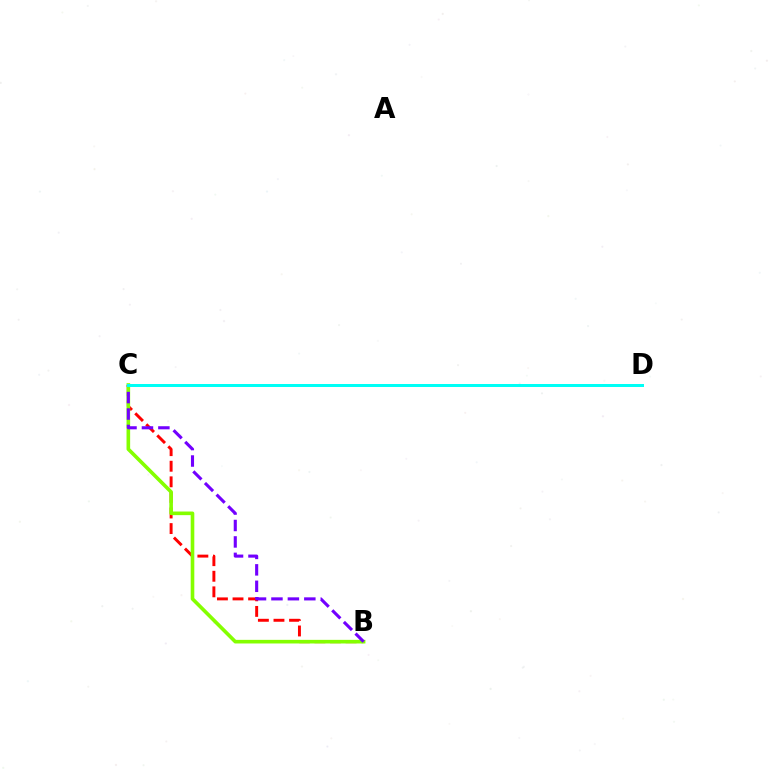{('B', 'C'): [{'color': '#ff0000', 'line_style': 'dashed', 'thickness': 2.12}, {'color': '#84ff00', 'line_style': 'solid', 'thickness': 2.61}, {'color': '#7200ff', 'line_style': 'dashed', 'thickness': 2.23}], ('C', 'D'): [{'color': '#00fff6', 'line_style': 'solid', 'thickness': 2.16}]}